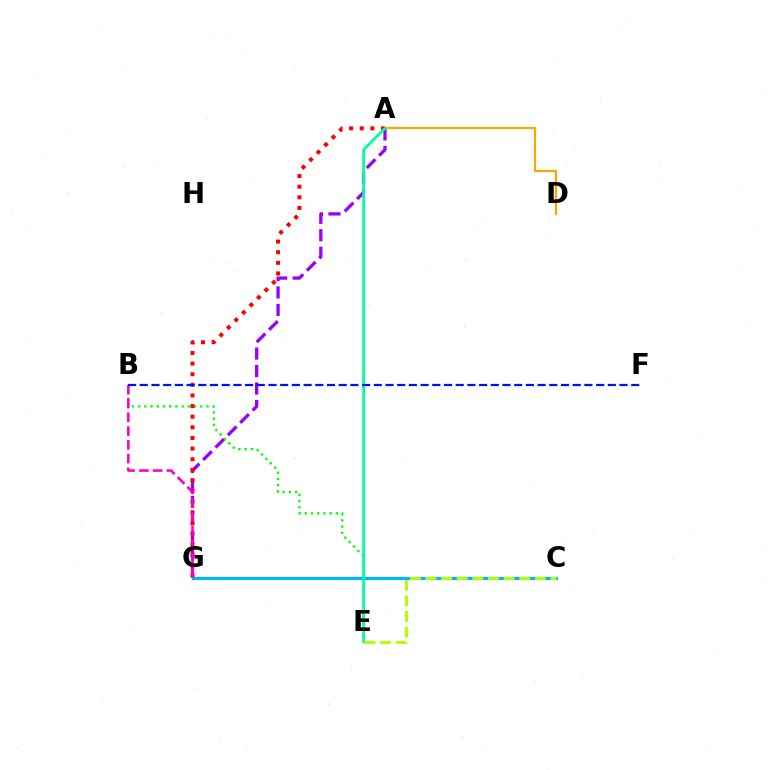{('A', 'G'): [{'color': '#9b00ff', 'line_style': 'dashed', 'thickness': 2.38}, {'color': '#ff0000', 'line_style': 'dotted', 'thickness': 2.89}], ('C', 'G'): [{'color': '#00b5ff', 'line_style': 'solid', 'thickness': 2.31}], ('A', 'D'): [{'color': '#ffa500', 'line_style': 'solid', 'thickness': 1.6}], ('B', 'E'): [{'color': '#08ff00', 'line_style': 'dotted', 'thickness': 1.69}], ('A', 'E'): [{'color': '#00ff9d', 'line_style': 'solid', 'thickness': 1.98}], ('C', 'E'): [{'color': '#b3ff00', 'line_style': 'dashed', 'thickness': 2.12}], ('B', 'G'): [{'color': '#ff00bd', 'line_style': 'dashed', 'thickness': 1.87}], ('B', 'F'): [{'color': '#0010ff', 'line_style': 'dashed', 'thickness': 1.59}]}